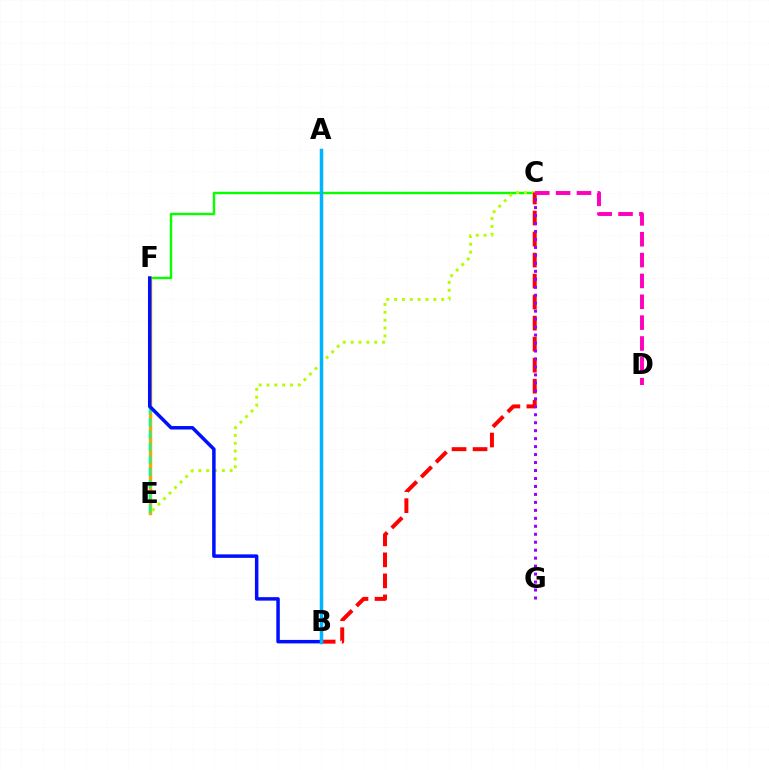{('C', 'F'): [{'color': '#08ff00', 'line_style': 'solid', 'thickness': 1.73}], ('E', 'F'): [{'color': '#ffa500', 'line_style': 'solid', 'thickness': 2.49}, {'color': '#00ff9d', 'line_style': 'dashed', 'thickness': 1.68}], ('C', 'E'): [{'color': '#b3ff00', 'line_style': 'dotted', 'thickness': 2.13}], ('B', 'C'): [{'color': '#ff0000', 'line_style': 'dashed', 'thickness': 2.86}], ('C', 'G'): [{'color': '#9b00ff', 'line_style': 'dotted', 'thickness': 2.16}], ('B', 'F'): [{'color': '#0010ff', 'line_style': 'solid', 'thickness': 2.51}], ('A', 'B'): [{'color': '#00b5ff', 'line_style': 'solid', 'thickness': 2.51}], ('C', 'D'): [{'color': '#ff00bd', 'line_style': 'dashed', 'thickness': 2.83}]}